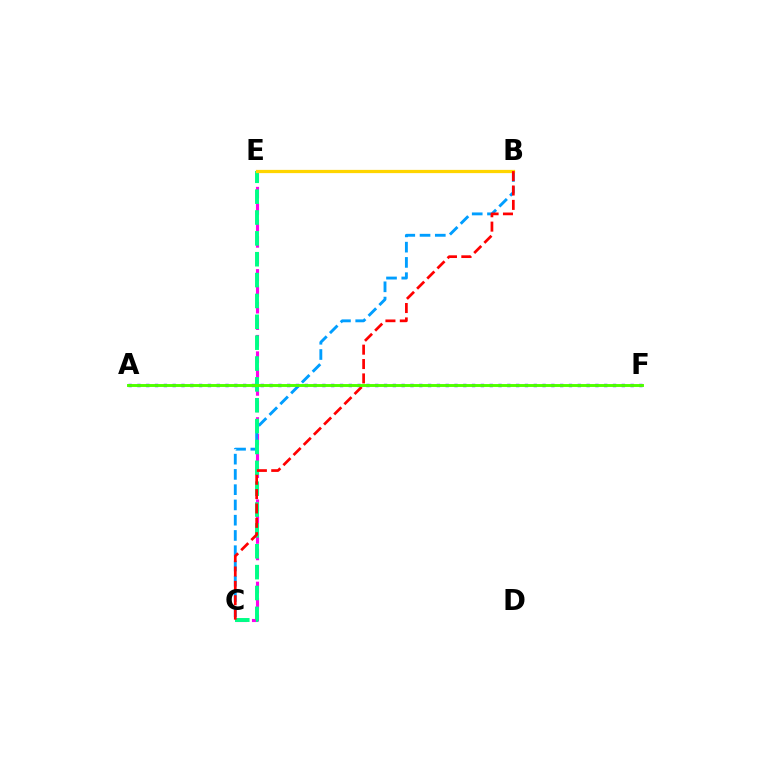{('C', 'E'): [{'color': '#ff00ed', 'line_style': 'dashed', 'thickness': 2.23}, {'color': '#00ff86', 'line_style': 'dashed', 'thickness': 2.83}], ('B', 'C'): [{'color': '#009eff', 'line_style': 'dashed', 'thickness': 2.07}, {'color': '#ff0000', 'line_style': 'dashed', 'thickness': 1.95}], ('B', 'E'): [{'color': '#ffd500', 'line_style': 'solid', 'thickness': 2.34}], ('A', 'F'): [{'color': '#3700ff', 'line_style': 'dotted', 'thickness': 2.39}, {'color': '#4fff00', 'line_style': 'solid', 'thickness': 2.1}]}